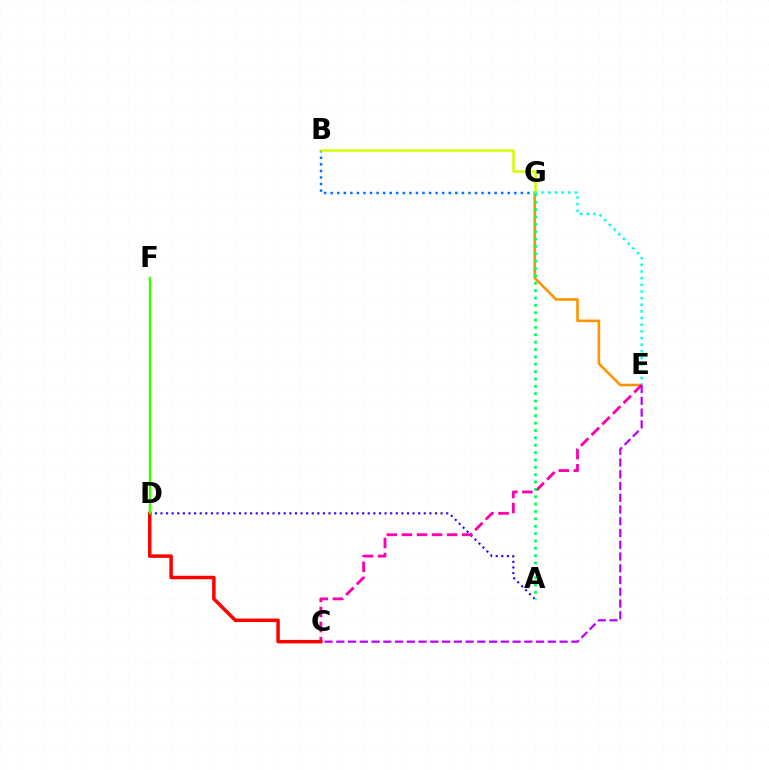{('A', 'D'): [{'color': '#2500ff', 'line_style': 'dotted', 'thickness': 1.52}], ('B', 'G'): [{'color': '#0074ff', 'line_style': 'dotted', 'thickness': 1.78}, {'color': '#d1ff00', 'line_style': 'solid', 'thickness': 1.83}], ('E', 'G'): [{'color': '#ff9400', 'line_style': 'solid', 'thickness': 1.89}, {'color': '#00fff6', 'line_style': 'dotted', 'thickness': 1.81}], ('C', 'E'): [{'color': '#ff00ac', 'line_style': 'dashed', 'thickness': 2.05}, {'color': '#b900ff', 'line_style': 'dashed', 'thickness': 1.6}], ('C', 'D'): [{'color': '#ff0000', 'line_style': 'solid', 'thickness': 2.51}], ('D', 'F'): [{'color': '#3dff00', 'line_style': 'solid', 'thickness': 1.73}], ('A', 'G'): [{'color': '#00ff5c', 'line_style': 'dotted', 'thickness': 2.0}]}